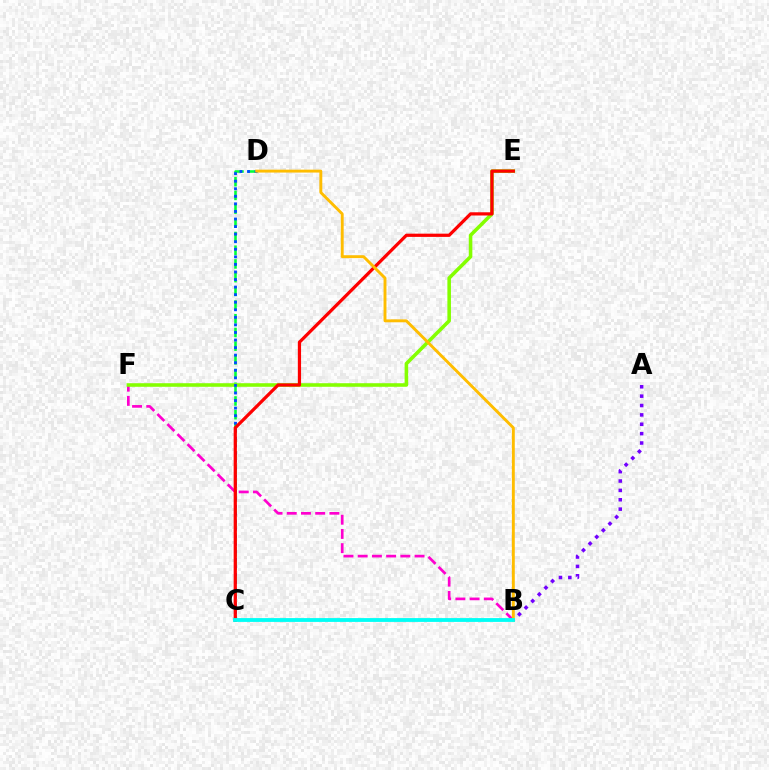{('B', 'F'): [{'color': '#ff00cf', 'line_style': 'dashed', 'thickness': 1.93}], ('C', 'D'): [{'color': '#00ff39', 'line_style': 'dashed', 'thickness': 1.86}, {'color': '#004bff', 'line_style': 'dotted', 'thickness': 2.06}], ('E', 'F'): [{'color': '#84ff00', 'line_style': 'solid', 'thickness': 2.57}], ('C', 'E'): [{'color': '#ff0000', 'line_style': 'solid', 'thickness': 2.32}], ('A', 'B'): [{'color': '#7200ff', 'line_style': 'dotted', 'thickness': 2.55}], ('B', 'D'): [{'color': '#ffbd00', 'line_style': 'solid', 'thickness': 2.09}], ('B', 'C'): [{'color': '#00fff6', 'line_style': 'solid', 'thickness': 2.75}]}